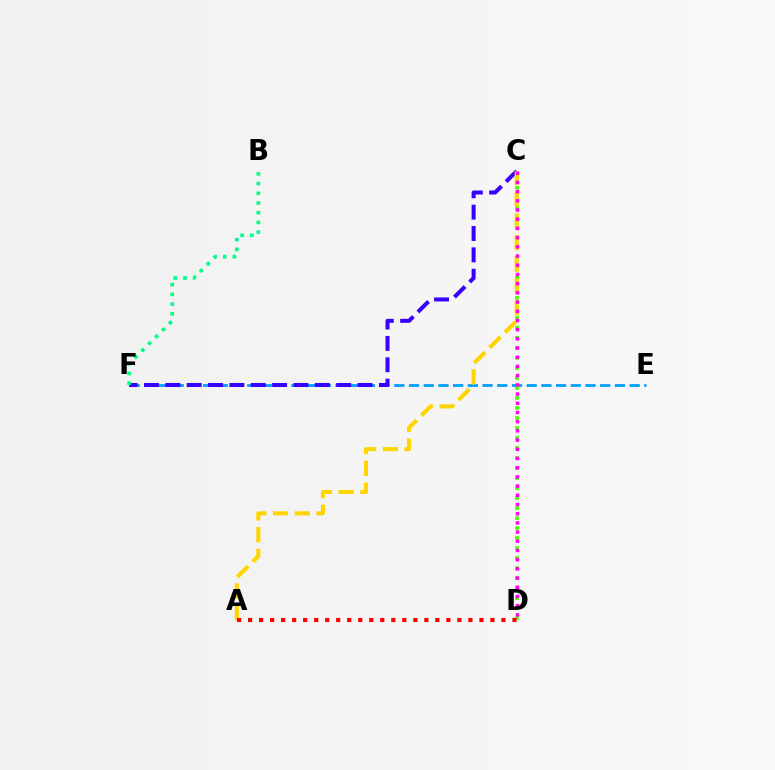{('E', 'F'): [{'color': '#009eff', 'line_style': 'dashed', 'thickness': 2.0}], ('C', 'D'): [{'color': '#4fff00', 'line_style': 'dotted', 'thickness': 2.72}, {'color': '#ff00ed', 'line_style': 'dotted', 'thickness': 2.5}], ('C', 'F'): [{'color': '#3700ff', 'line_style': 'dashed', 'thickness': 2.9}], ('A', 'C'): [{'color': '#ffd500', 'line_style': 'dashed', 'thickness': 2.95}], ('B', 'F'): [{'color': '#00ff86', 'line_style': 'dotted', 'thickness': 2.64}], ('A', 'D'): [{'color': '#ff0000', 'line_style': 'dotted', 'thickness': 2.99}]}